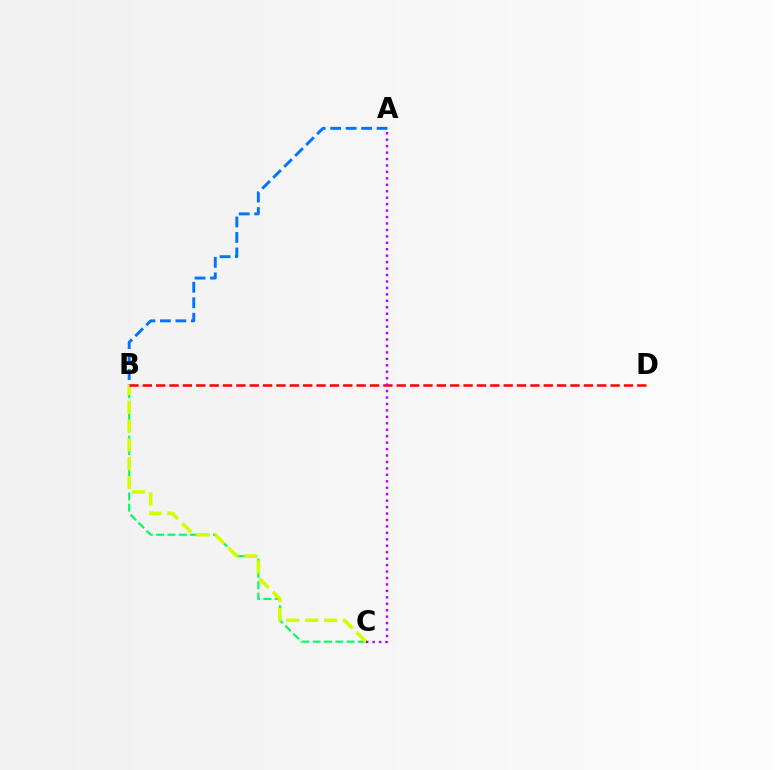{('A', 'B'): [{'color': '#0074ff', 'line_style': 'dashed', 'thickness': 2.1}], ('B', 'C'): [{'color': '#00ff5c', 'line_style': 'dashed', 'thickness': 1.54}, {'color': '#d1ff00', 'line_style': 'dashed', 'thickness': 2.56}], ('B', 'D'): [{'color': '#ff0000', 'line_style': 'dashed', 'thickness': 1.82}], ('A', 'C'): [{'color': '#b900ff', 'line_style': 'dotted', 'thickness': 1.75}]}